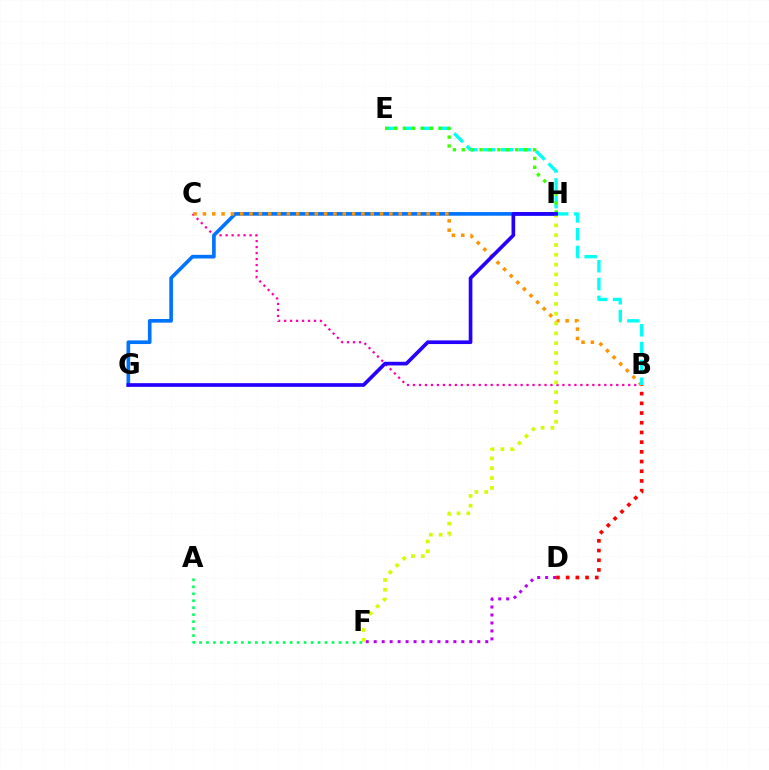{('D', 'F'): [{'color': '#b900ff', 'line_style': 'dotted', 'thickness': 2.16}], ('B', 'D'): [{'color': '#ff0000', 'line_style': 'dotted', 'thickness': 2.64}], ('B', 'C'): [{'color': '#ff00ac', 'line_style': 'dotted', 'thickness': 1.62}, {'color': '#ff9400', 'line_style': 'dotted', 'thickness': 2.53}], ('G', 'H'): [{'color': '#0074ff', 'line_style': 'solid', 'thickness': 2.62}, {'color': '#2500ff', 'line_style': 'solid', 'thickness': 2.64}], ('B', 'E'): [{'color': '#00fff6', 'line_style': 'dashed', 'thickness': 2.42}], ('F', 'H'): [{'color': '#d1ff00', 'line_style': 'dotted', 'thickness': 2.67}], ('A', 'F'): [{'color': '#00ff5c', 'line_style': 'dotted', 'thickness': 1.89}], ('E', 'H'): [{'color': '#3dff00', 'line_style': 'dotted', 'thickness': 2.42}]}